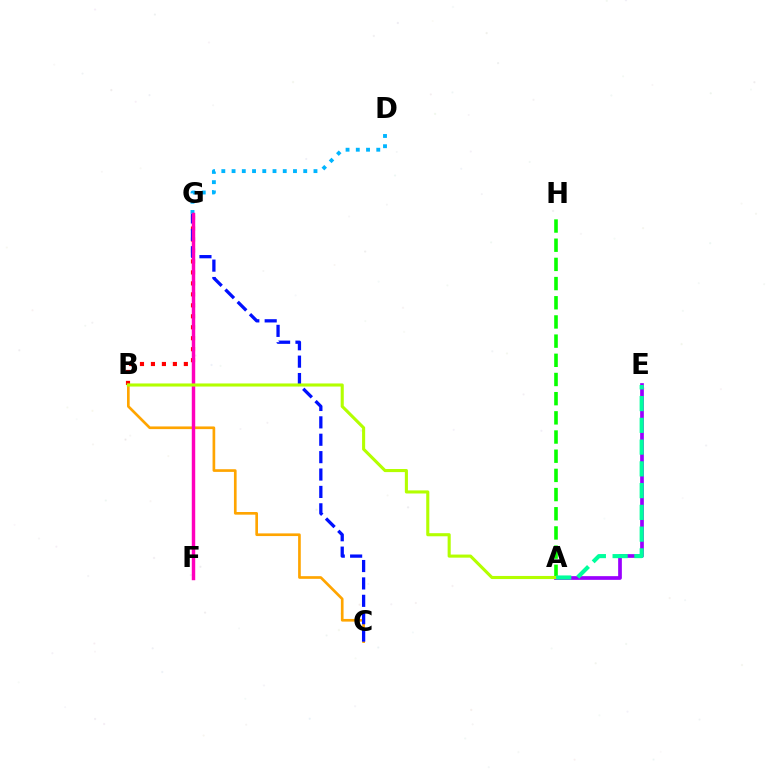{('B', 'G'): [{'color': '#ff0000', 'line_style': 'dotted', 'thickness': 2.98}], ('B', 'C'): [{'color': '#ffa500', 'line_style': 'solid', 'thickness': 1.92}], ('C', 'G'): [{'color': '#0010ff', 'line_style': 'dashed', 'thickness': 2.36}], ('D', 'G'): [{'color': '#00b5ff', 'line_style': 'dotted', 'thickness': 2.78}], ('F', 'G'): [{'color': '#ff00bd', 'line_style': 'solid', 'thickness': 2.48}], ('A', 'E'): [{'color': '#9b00ff', 'line_style': 'solid', 'thickness': 2.67}, {'color': '#00ff9d', 'line_style': 'dashed', 'thickness': 2.96}], ('A', 'H'): [{'color': '#08ff00', 'line_style': 'dashed', 'thickness': 2.61}], ('A', 'B'): [{'color': '#b3ff00', 'line_style': 'solid', 'thickness': 2.23}]}